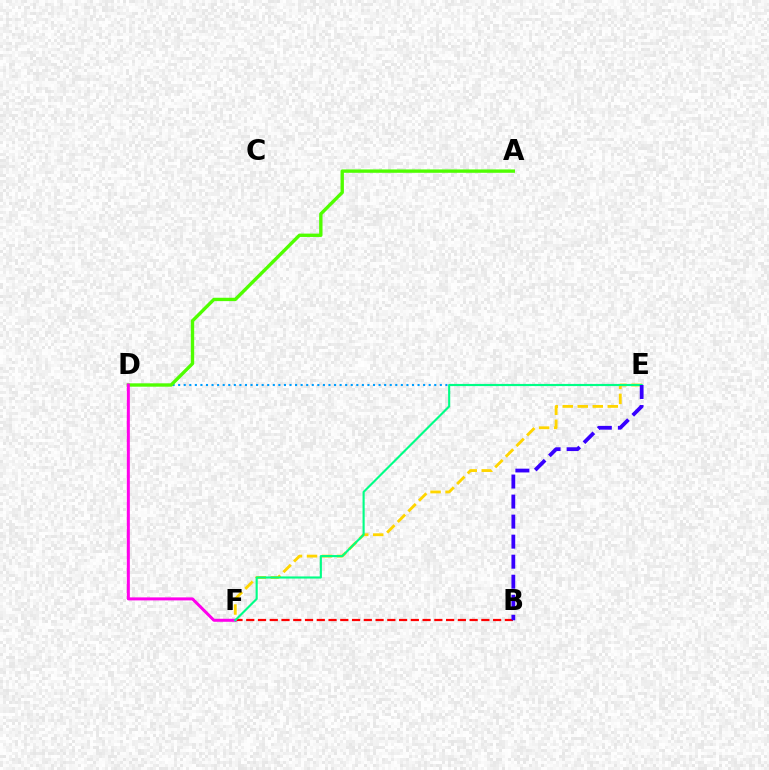{('B', 'F'): [{'color': '#ff0000', 'line_style': 'dashed', 'thickness': 1.6}], ('D', 'E'): [{'color': '#009eff', 'line_style': 'dotted', 'thickness': 1.51}], ('A', 'D'): [{'color': '#4fff00', 'line_style': 'solid', 'thickness': 2.42}], ('E', 'F'): [{'color': '#ffd500', 'line_style': 'dashed', 'thickness': 2.04}, {'color': '#00ff86', 'line_style': 'solid', 'thickness': 1.53}], ('D', 'F'): [{'color': '#ff00ed', 'line_style': 'solid', 'thickness': 2.17}], ('B', 'E'): [{'color': '#3700ff', 'line_style': 'dashed', 'thickness': 2.72}]}